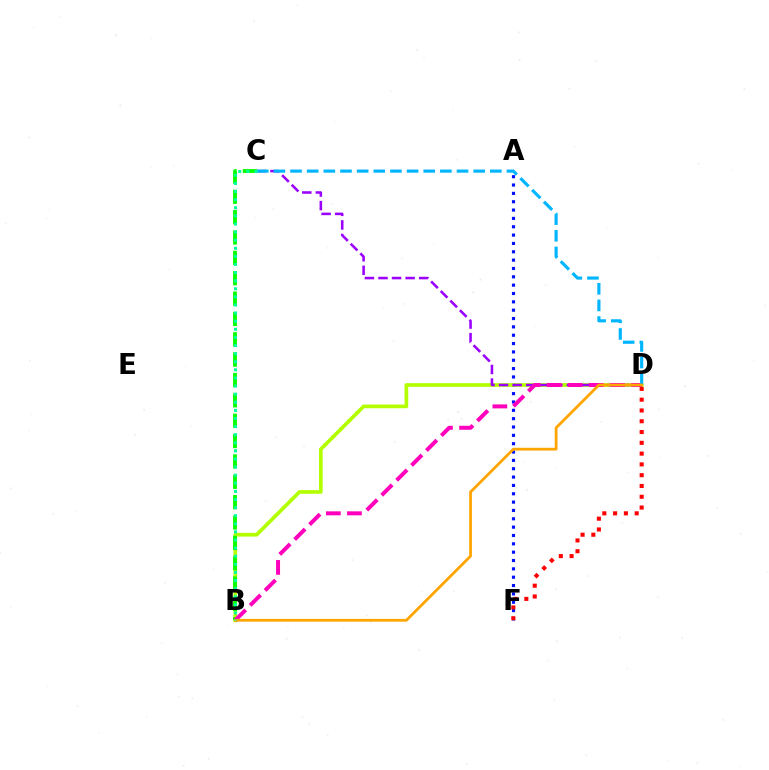{('A', 'F'): [{'color': '#0010ff', 'line_style': 'dotted', 'thickness': 2.27}], ('B', 'D'): [{'color': '#b3ff00', 'line_style': 'solid', 'thickness': 2.66}, {'color': '#ff00bd', 'line_style': 'dashed', 'thickness': 2.86}, {'color': '#ffa500', 'line_style': 'solid', 'thickness': 2.0}], ('B', 'C'): [{'color': '#08ff00', 'line_style': 'dashed', 'thickness': 2.77}, {'color': '#00ff9d', 'line_style': 'dotted', 'thickness': 2.2}], ('C', 'D'): [{'color': '#9b00ff', 'line_style': 'dashed', 'thickness': 1.84}, {'color': '#00b5ff', 'line_style': 'dashed', 'thickness': 2.26}], ('D', 'F'): [{'color': '#ff0000', 'line_style': 'dotted', 'thickness': 2.93}]}